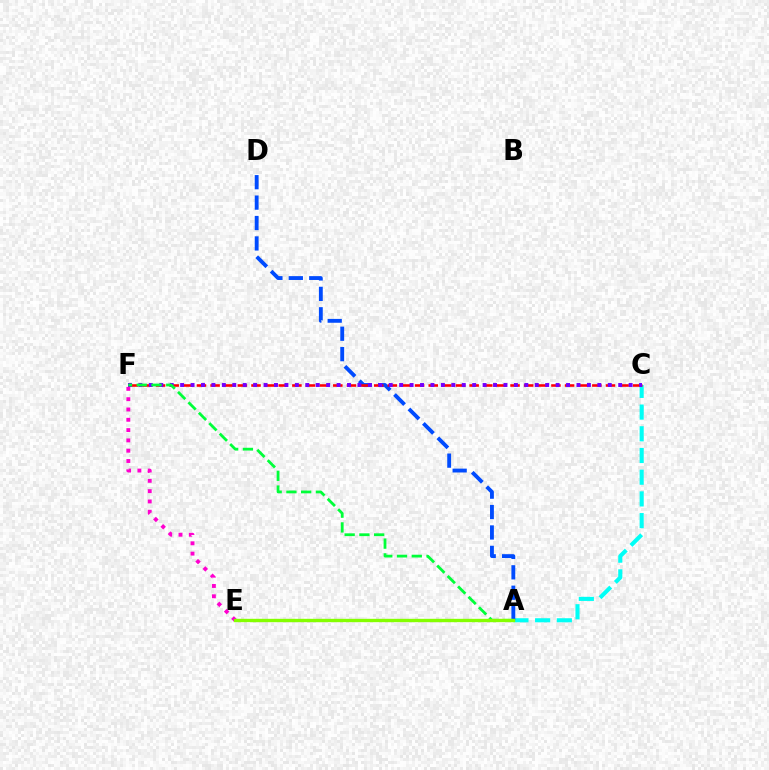{('A', 'C'): [{'color': '#00fff6', 'line_style': 'dashed', 'thickness': 2.95}], ('E', 'F'): [{'color': '#ff00cf', 'line_style': 'dotted', 'thickness': 2.8}], ('A', 'D'): [{'color': '#004bff', 'line_style': 'dashed', 'thickness': 2.77}], ('A', 'E'): [{'color': '#ffbd00', 'line_style': 'dashed', 'thickness': 2.19}, {'color': '#84ff00', 'line_style': 'solid', 'thickness': 2.41}], ('C', 'F'): [{'color': '#ff0000', 'line_style': 'dashed', 'thickness': 1.85}, {'color': '#7200ff', 'line_style': 'dotted', 'thickness': 2.83}], ('A', 'F'): [{'color': '#00ff39', 'line_style': 'dashed', 'thickness': 2.0}]}